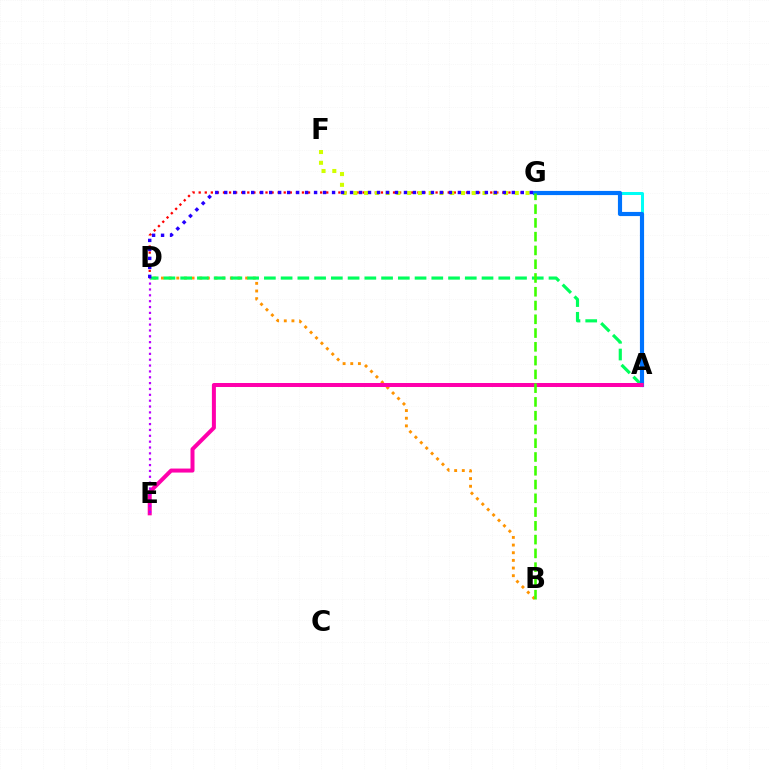{('D', 'G'): [{'color': '#ff0000', 'line_style': 'dotted', 'thickness': 1.65}, {'color': '#2500ff', 'line_style': 'dotted', 'thickness': 2.44}], ('B', 'D'): [{'color': '#ff9400', 'line_style': 'dotted', 'thickness': 2.08}], ('A', 'G'): [{'color': '#00fff6', 'line_style': 'solid', 'thickness': 2.17}, {'color': '#0074ff', 'line_style': 'solid', 'thickness': 2.99}], ('F', 'G'): [{'color': '#d1ff00', 'line_style': 'dotted', 'thickness': 2.92}], ('A', 'D'): [{'color': '#00ff5c', 'line_style': 'dashed', 'thickness': 2.27}], ('A', 'E'): [{'color': '#ff00ac', 'line_style': 'solid', 'thickness': 2.89}], ('B', 'G'): [{'color': '#3dff00', 'line_style': 'dashed', 'thickness': 1.87}], ('D', 'E'): [{'color': '#b900ff', 'line_style': 'dotted', 'thickness': 1.59}]}